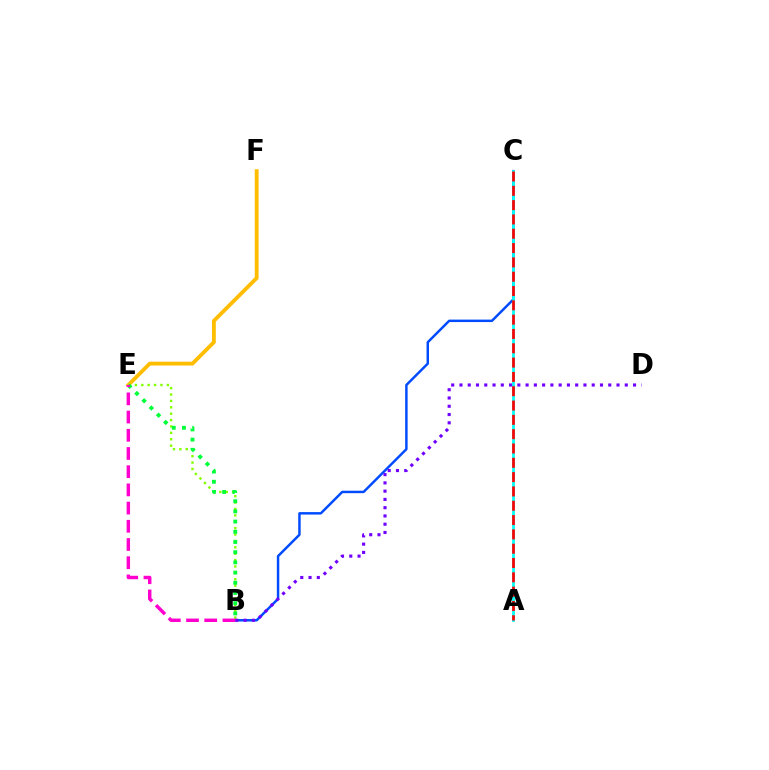{('B', 'C'): [{'color': '#004bff', 'line_style': 'solid', 'thickness': 1.78}], ('A', 'C'): [{'color': '#00fff6', 'line_style': 'solid', 'thickness': 2.0}, {'color': '#ff0000', 'line_style': 'dashed', 'thickness': 1.94}], ('E', 'F'): [{'color': '#ffbd00', 'line_style': 'solid', 'thickness': 2.75}], ('B', 'E'): [{'color': '#84ff00', 'line_style': 'dotted', 'thickness': 1.74}, {'color': '#00ff39', 'line_style': 'dotted', 'thickness': 2.77}, {'color': '#ff00cf', 'line_style': 'dashed', 'thickness': 2.47}], ('B', 'D'): [{'color': '#7200ff', 'line_style': 'dotted', 'thickness': 2.25}]}